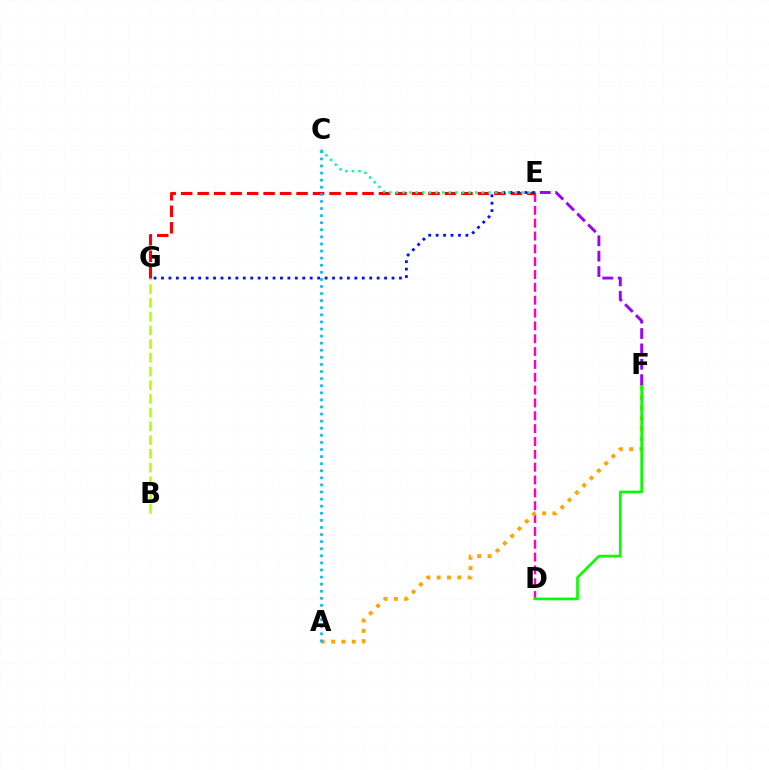{('D', 'E'): [{'color': '#ff00bd', 'line_style': 'dashed', 'thickness': 1.74}], ('B', 'G'): [{'color': '#b3ff00', 'line_style': 'dashed', 'thickness': 1.86}], ('E', 'G'): [{'color': '#ff0000', 'line_style': 'dashed', 'thickness': 2.24}, {'color': '#0010ff', 'line_style': 'dotted', 'thickness': 2.02}], ('A', 'F'): [{'color': '#ffa500', 'line_style': 'dotted', 'thickness': 2.81}], ('C', 'E'): [{'color': '#00ff9d', 'line_style': 'dotted', 'thickness': 1.8}], ('D', 'F'): [{'color': '#08ff00', 'line_style': 'solid', 'thickness': 1.93}], ('A', 'C'): [{'color': '#00b5ff', 'line_style': 'dotted', 'thickness': 1.93}], ('E', 'F'): [{'color': '#9b00ff', 'line_style': 'dashed', 'thickness': 2.09}]}